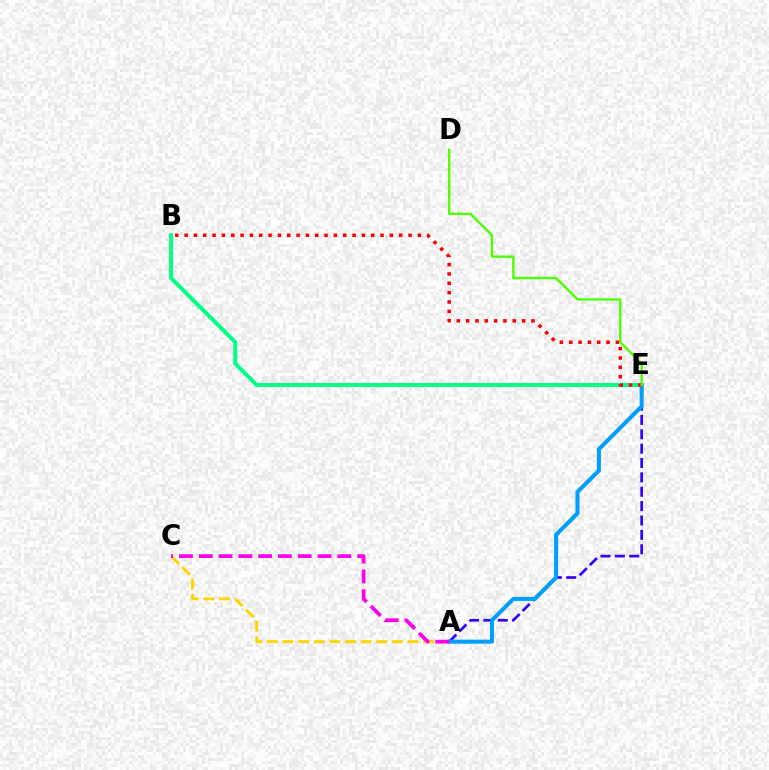{('A', 'C'): [{'color': '#ffd500', 'line_style': 'dashed', 'thickness': 2.12}, {'color': '#ff00ed', 'line_style': 'dashed', 'thickness': 2.69}], ('A', 'E'): [{'color': '#3700ff', 'line_style': 'dashed', 'thickness': 1.95}, {'color': '#009eff', 'line_style': 'solid', 'thickness': 2.91}], ('B', 'E'): [{'color': '#00ff86', 'line_style': 'solid', 'thickness': 2.88}, {'color': '#ff0000', 'line_style': 'dotted', 'thickness': 2.53}], ('D', 'E'): [{'color': '#4fff00', 'line_style': 'solid', 'thickness': 1.7}]}